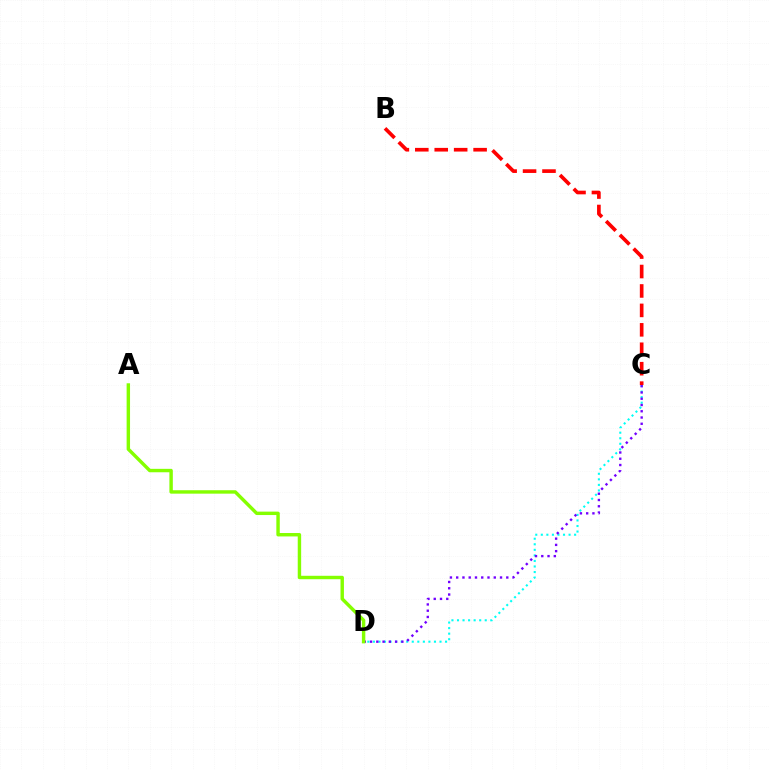{('C', 'D'): [{'color': '#00fff6', 'line_style': 'dotted', 'thickness': 1.51}, {'color': '#7200ff', 'line_style': 'dotted', 'thickness': 1.7}], ('B', 'C'): [{'color': '#ff0000', 'line_style': 'dashed', 'thickness': 2.64}], ('A', 'D'): [{'color': '#84ff00', 'line_style': 'solid', 'thickness': 2.46}]}